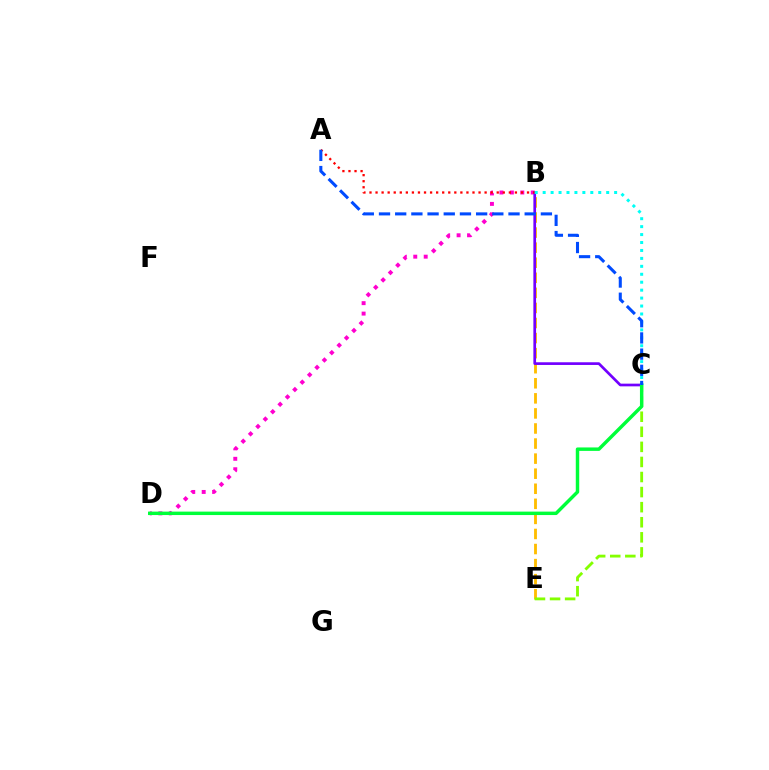{('B', 'E'): [{'color': '#ffbd00', 'line_style': 'dashed', 'thickness': 2.05}], ('B', 'D'): [{'color': '#ff00cf', 'line_style': 'dotted', 'thickness': 2.84}], ('C', 'E'): [{'color': '#84ff00', 'line_style': 'dashed', 'thickness': 2.05}], ('B', 'C'): [{'color': '#7200ff', 'line_style': 'solid', 'thickness': 1.94}, {'color': '#00fff6', 'line_style': 'dotted', 'thickness': 2.16}], ('A', 'B'): [{'color': '#ff0000', 'line_style': 'dotted', 'thickness': 1.65}], ('C', 'D'): [{'color': '#00ff39', 'line_style': 'solid', 'thickness': 2.48}], ('A', 'C'): [{'color': '#004bff', 'line_style': 'dashed', 'thickness': 2.2}]}